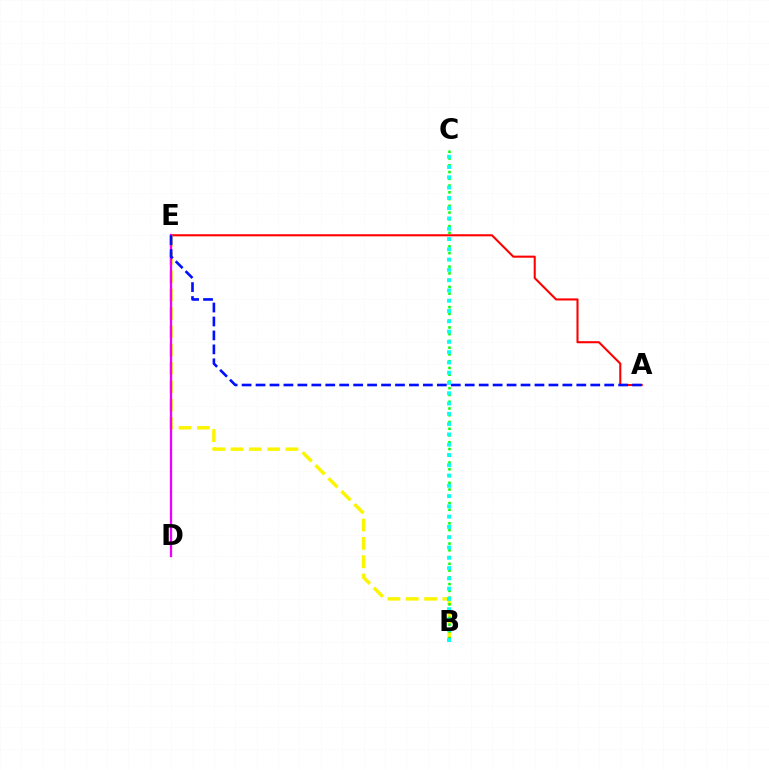{('A', 'E'): [{'color': '#ff0000', 'line_style': 'solid', 'thickness': 1.5}, {'color': '#0010ff', 'line_style': 'dashed', 'thickness': 1.89}], ('B', 'E'): [{'color': '#fcf500', 'line_style': 'dashed', 'thickness': 2.49}], ('B', 'C'): [{'color': '#08ff00', 'line_style': 'dotted', 'thickness': 1.84}, {'color': '#00fff6', 'line_style': 'dotted', 'thickness': 2.79}], ('D', 'E'): [{'color': '#ee00ff', 'line_style': 'solid', 'thickness': 1.65}]}